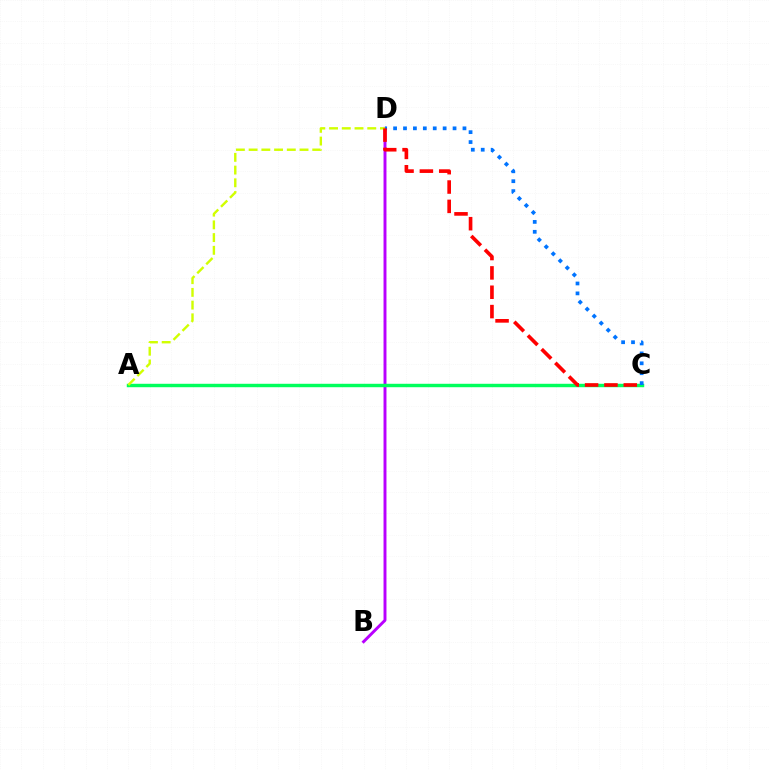{('B', 'D'): [{'color': '#b900ff', 'line_style': 'solid', 'thickness': 2.11}], ('A', 'C'): [{'color': '#00ff5c', 'line_style': 'solid', 'thickness': 2.47}], ('C', 'D'): [{'color': '#0074ff', 'line_style': 'dotted', 'thickness': 2.69}, {'color': '#ff0000', 'line_style': 'dashed', 'thickness': 2.63}], ('A', 'D'): [{'color': '#d1ff00', 'line_style': 'dashed', 'thickness': 1.73}]}